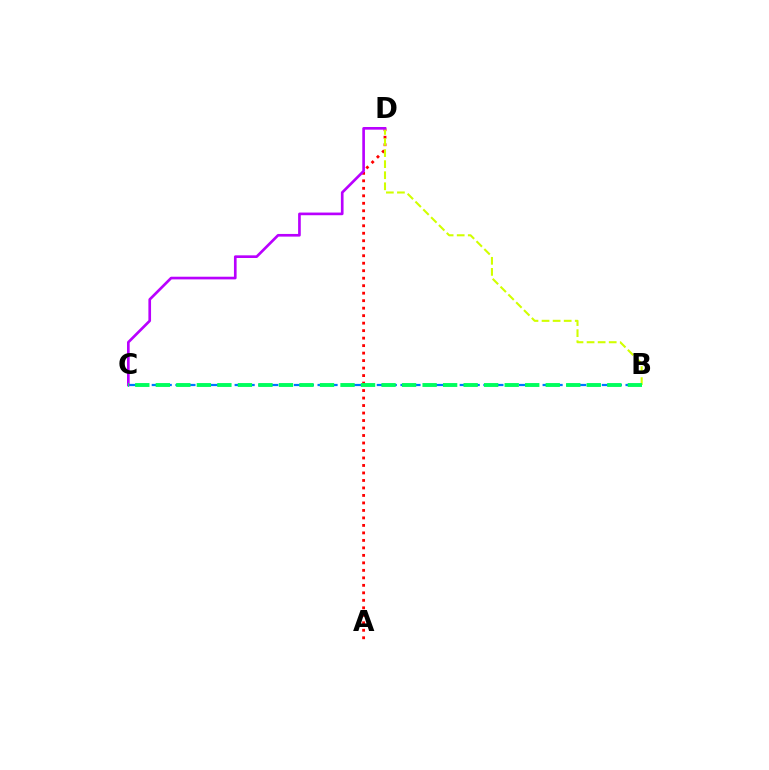{('A', 'D'): [{'color': '#ff0000', 'line_style': 'dotted', 'thickness': 2.04}], ('B', 'C'): [{'color': '#0074ff', 'line_style': 'dashed', 'thickness': 1.61}, {'color': '#00ff5c', 'line_style': 'dashed', 'thickness': 2.79}], ('B', 'D'): [{'color': '#d1ff00', 'line_style': 'dashed', 'thickness': 1.5}], ('C', 'D'): [{'color': '#b900ff', 'line_style': 'solid', 'thickness': 1.92}]}